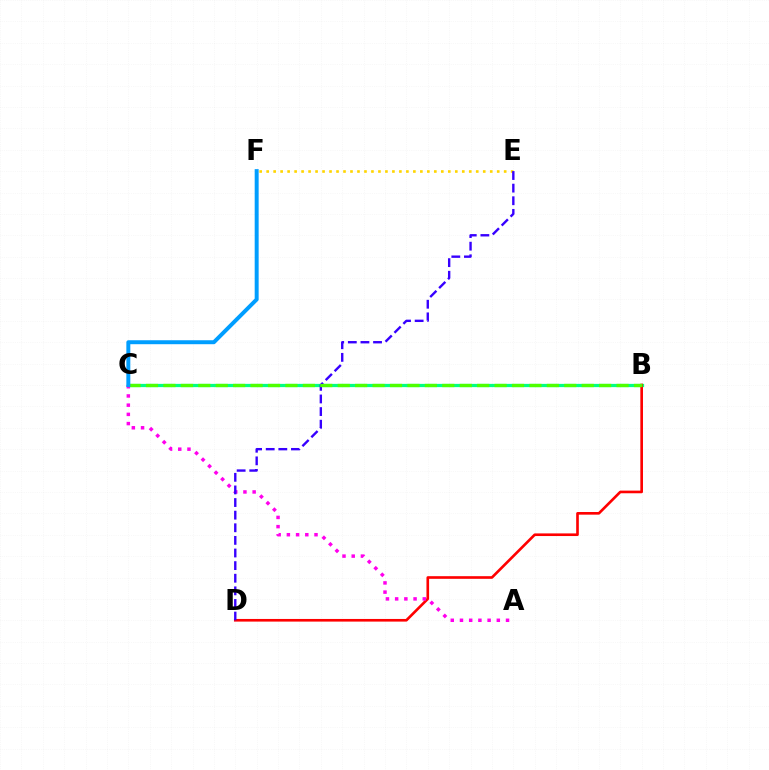{('B', 'C'): [{'color': '#00ff86', 'line_style': 'solid', 'thickness': 2.34}, {'color': '#4fff00', 'line_style': 'dashed', 'thickness': 2.37}], ('E', 'F'): [{'color': '#ffd500', 'line_style': 'dotted', 'thickness': 1.9}], ('B', 'D'): [{'color': '#ff0000', 'line_style': 'solid', 'thickness': 1.9}], ('A', 'C'): [{'color': '#ff00ed', 'line_style': 'dotted', 'thickness': 2.5}], ('D', 'E'): [{'color': '#3700ff', 'line_style': 'dashed', 'thickness': 1.71}], ('C', 'F'): [{'color': '#009eff', 'line_style': 'solid', 'thickness': 2.85}]}